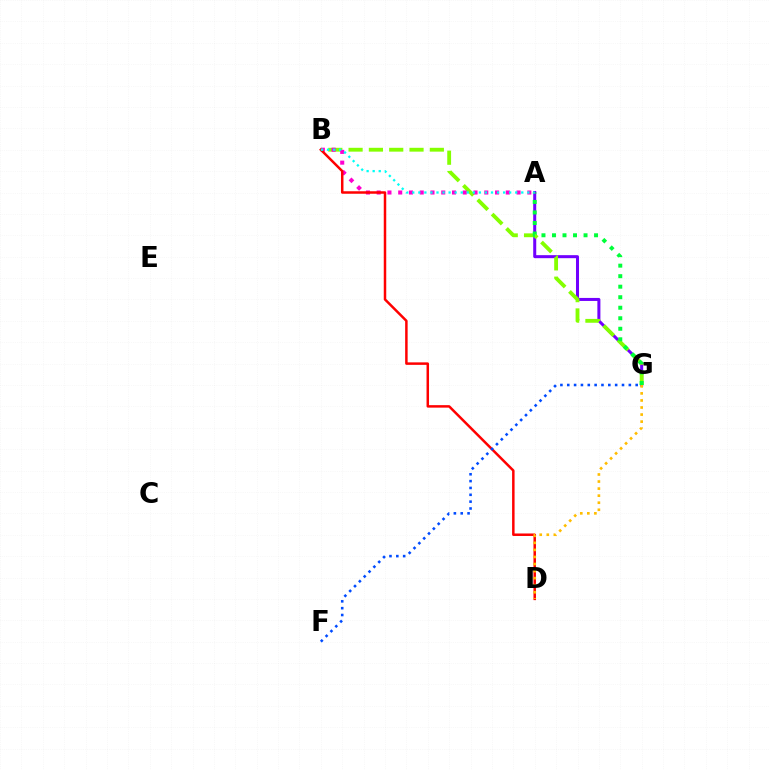{('A', 'G'): [{'color': '#7200ff', 'line_style': 'solid', 'thickness': 2.18}, {'color': '#00ff39', 'line_style': 'dotted', 'thickness': 2.86}], ('B', 'G'): [{'color': '#84ff00', 'line_style': 'dashed', 'thickness': 2.76}], ('A', 'B'): [{'color': '#ff00cf', 'line_style': 'dotted', 'thickness': 2.92}, {'color': '#00fff6', 'line_style': 'dotted', 'thickness': 1.65}], ('B', 'D'): [{'color': '#ff0000', 'line_style': 'solid', 'thickness': 1.79}], ('D', 'G'): [{'color': '#ffbd00', 'line_style': 'dotted', 'thickness': 1.92}], ('F', 'G'): [{'color': '#004bff', 'line_style': 'dotted', 'thickness': 1.86}]}